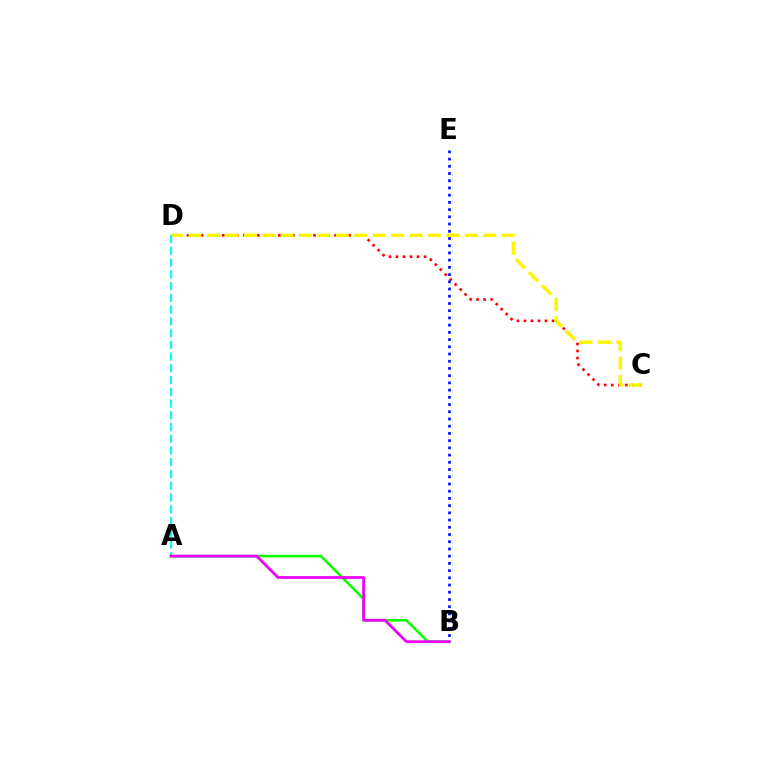{('C', 'D'): [{'color': '#ff0000', 'line_style': 'dotted', 'thickness': 1.91}, {'color': '#fcf500', 'line_style': 'dashed', 'thickness': 2.5}], ('A', 'D'): [{'color': '#00fff6', 'line_style': 'dashed', 'thickness': 1.6}], ('A', 'B'): [{'color': '#08ff00', 'line_style': 'solid', 'thickness': 1.84}, {'color': '#ee00ff', 'line_style': 'solid', 'thickness': 2.0}], ('B', 'E'): [{'color': '#0010ff', 'line_style': 'dotted', 'thickness': 1.96}]}